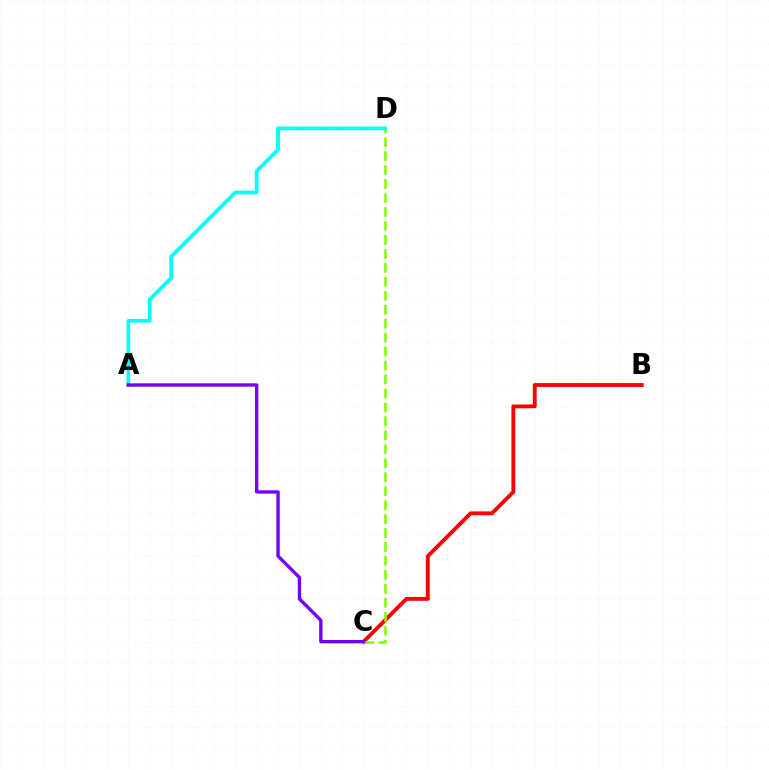{('B', 'C'): [{'color': '#ff0000', 'line_style': 'solid', 'thickness': 2.78}], ('C', 'D'): [{'color': '#84ff00', 'line_style': 'dashed', 'thickness': 1.9}], ('A', 'D'): [{'color': '#00fff6', 'line_style': 'solid', 'thickness': 2.66}], ('A', 'C'): [{'color': '#7200ff', 'line_style': 'solid', 'thickness': 2.4}]}